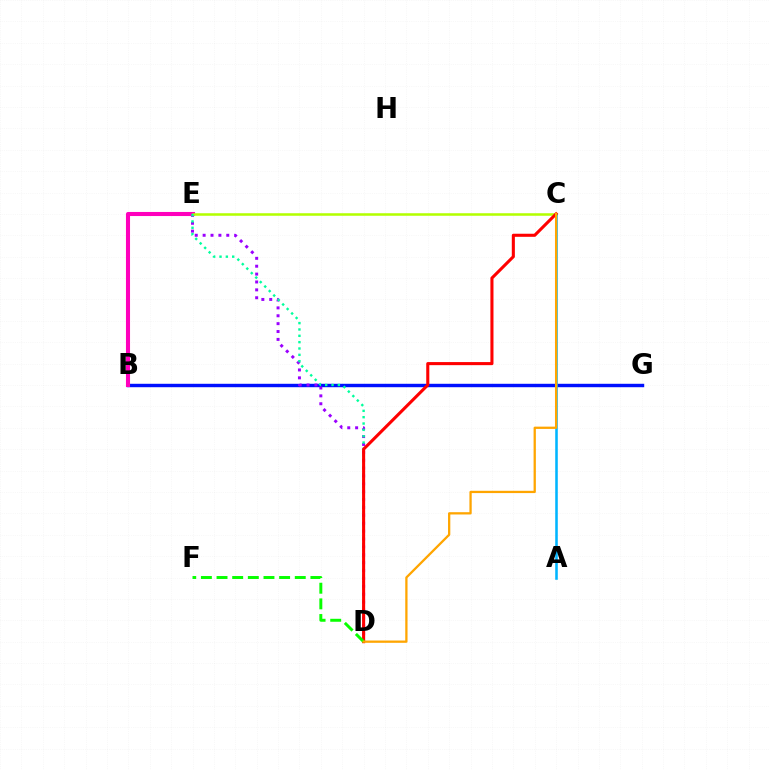{('B', 'G'): [{'color': '#0010ff', 'line_style': 'solid', 'thickness': 2.46}], ('D', 'E'): [{'color': '#9b00ff', 'line_style': 'dotted', 'thickness': 2.14}, {'color': '#00ff9d', 'line_style': 'dotted', 'thickness': 1.72}], ('B', 'E'): [{'color': '#ff00bd', 'line_style': 'solid', 'thickness': 2.94}], ('C', 'E'): [{'color': '#b3ff00', 'line_style': 'solid', 'thickness': 1.82}], ('A', 'C'): [{'color': '#00b5ff', 'line_style': 'solid', 'thickness': 1.84}], ('C', 'D'): [{'color': '#ff0000', 'line_style': 'solid', 'thickness': 2.21}, {'color': '#ffa500', 'line_style': 'solid', 'thickness': 1.65}], ('D', 'F'): [{'color': '#08ff00', 'line_style': 'dashed', 'thickness': 2.13}]}